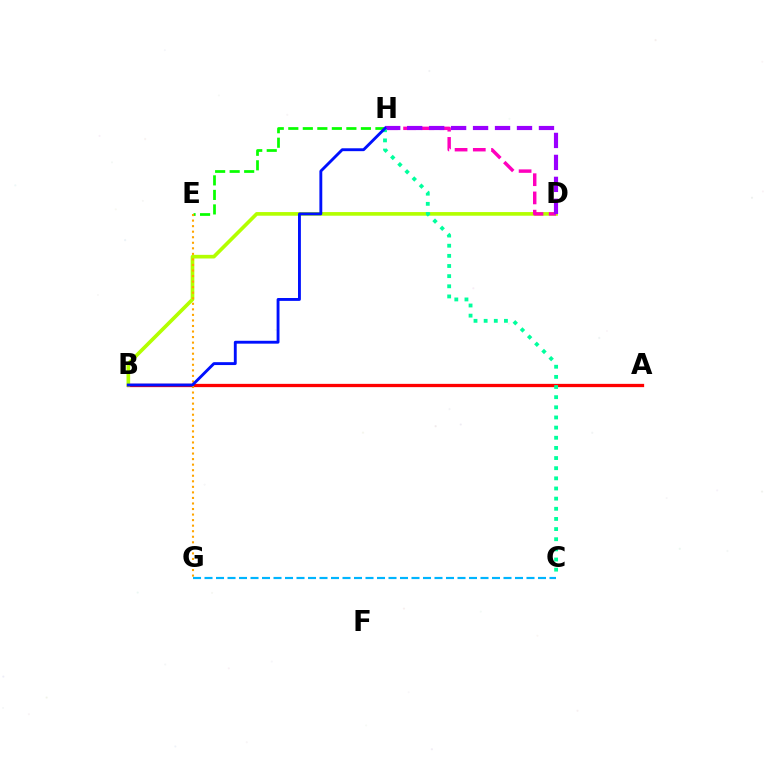{('A', 'B'): [{'color': '#ff0000', 'line_style': 'solid', 'thickness': 2.36}], ('B', 'D'): [{'color': '#b3ff00', 'line_style': 'solid', 'thickness': 2.63}], ('E', 'H'): [{'color': '#08ff00', 'line_style': 'dashed', 'thickness': 1.97}], ('E', 'G'): [{'color': '#ffa500', 'line_style': 'dotted', 'thickness': 1.51}], ('D', 'H'): [{'color': '#ff00bd', 'line_style': 'dashed', 'thickness': 2.48}, {'color': '#9b00ff', 'line_style': 'dashed', 'thickness': 2.98}], ('C', 'H'): [{'color': '#00ff9d', 'line_style': 'dotted', 'thickness': 2.76}], ('B', 'H'): [{'color': '#0010ff', 'line_style': 'solid', 'thickness': 2.07}], ('C', 'G'): [{'color': '#00b5ff', 'line_style': 'dashed', 'thickness': 1.56}]}